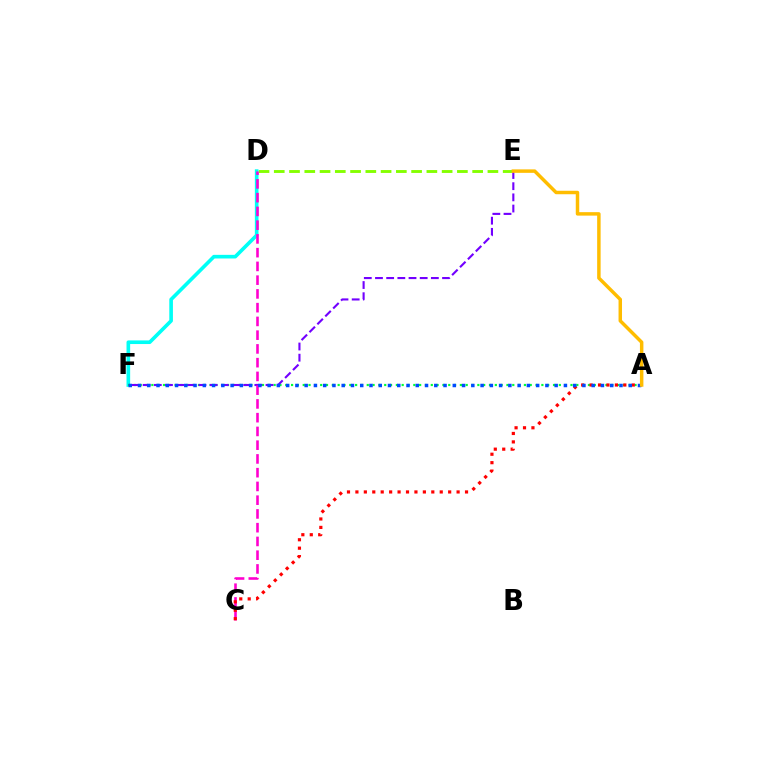{('D', 'E'): [{'color': '#84ff00', 'line_style': 'dashed', 'thickness': 2.07}], ('D', 'F'): [{'color': '#00fff6', 'line_style': 'solid', 'thickness': 2.62}], ('A', 'F'): [{'color': '#00ff39', 'line_style': 'dotted', 'thickness': 1.58}, {'color': '#004bff', 'line_style': 'dotted', 'thickness': 2.52}], ('E', 'F'): [{'color': '#7200ff', 'line_style': 'dashed', 'thickness': 1.52}], ('C', 'D'): [{'color': '#ff00cf', 'line_style': 'dashed', 'thickness': 1.87}], ('A', 'C'): [{'color': '#ff0000', 'line_style': 'dotted', 'thickness': 2.29}], ('A', 'E'): [{'color': '#ffbd00', 'line_style': 'solid', 'thickness': 2.5}]}